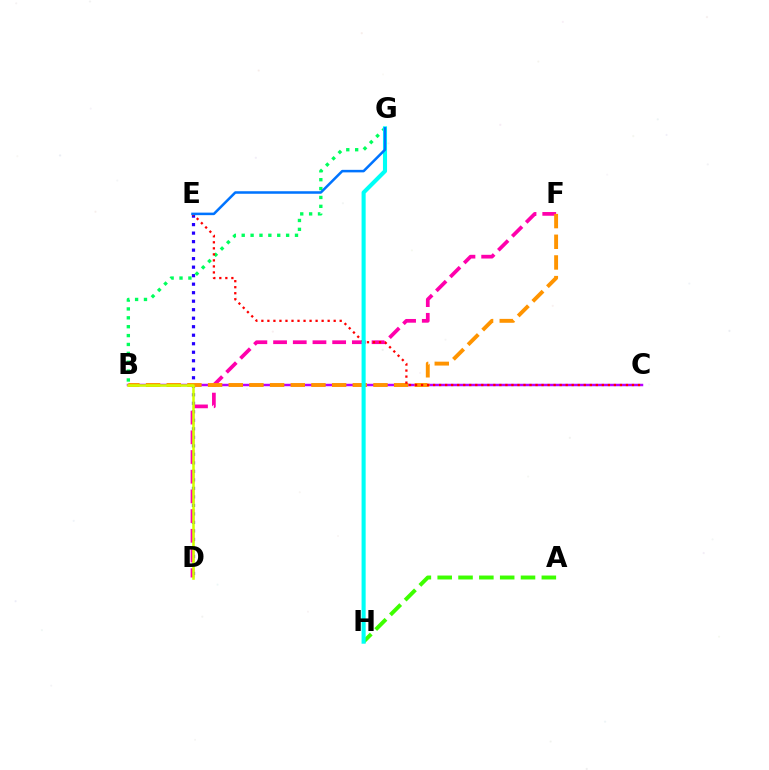{('D', 'E'): [{'color': '#2500ff', 'line_style': 'dotted', 'thickness': 2.31}], ('B', 'C'): [{'color': '#b900ff', 'line_style': 'solid', 'thickness': 1.79}], ('B', 'G'): [{'color': '#00ff5c', 'line_style': 'dotted', 'thickness': 2.41}], ('A', 'H'): [{'color': '#3dff00', 'line_style': 'dashed', 'thickness': 2.83}], ('D', 'F'): [{'color': '#ff00ac', 'line_style': 'dashed', 'thickness': 2.68}], ('B', 'F'): [{'color': '#ff9400', 'line_style': 'dashed', 'thickness': 2.81}], ('C', 'E'): [{'color': '#ff0000', 'line_style': 'dotted', 'thickness': 1.64}], ('B', 'D'): [{'color': '#d1ff00', 'line_style': 'solid', 'thickness': 1.83}], ('G', 'H'): [{'color': '#00fff6', 'line_style': 'solid', 'thickness': 2.94}], ('E', 'G'): [{'color': '#0074ff', 'line_style': 'solid', 'thickness': 1.82}]}